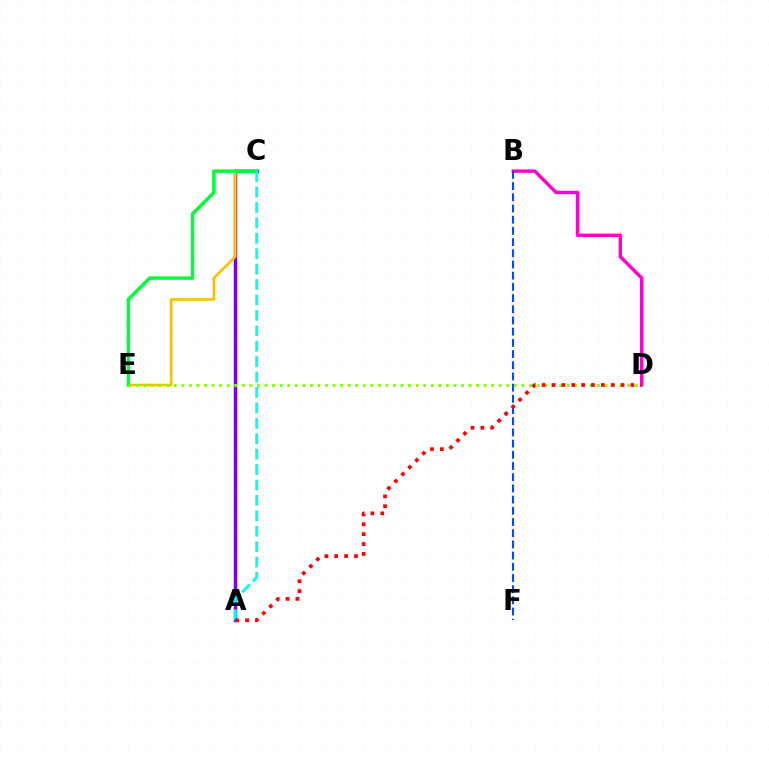{('B', 'D'): [{'color': '#ff00cf', 'line_style': 'solid', 'thickness': 2.46}], ('A', 'C'): [{'color': '#7200ff', 'line_style': 'solid', 'thickness': 2.47}, {'color': '#00fff6', 'line_style': 'dashed', 'thickness': 2.09}], ('C', 'E'): [{'color': '#ffbd00', 'line_style': 'solid', 'thickness': 1.89}, {'color': '#00ff39', 'line_style': 'solid', 'thickness': 2.52}], ('B', 'F'): [{'color': '#004bff', 'line_style': 'dashed', 'thickness': 1.52}], ('D', 'E'): [{'color': '#84ff00', 'line_style': 'dotted', 'thickness': 2.05}], ('A', 'D'): [{'color': '#ff0000', 'line_style': 'dotted', 'thickness': 2.68}]}